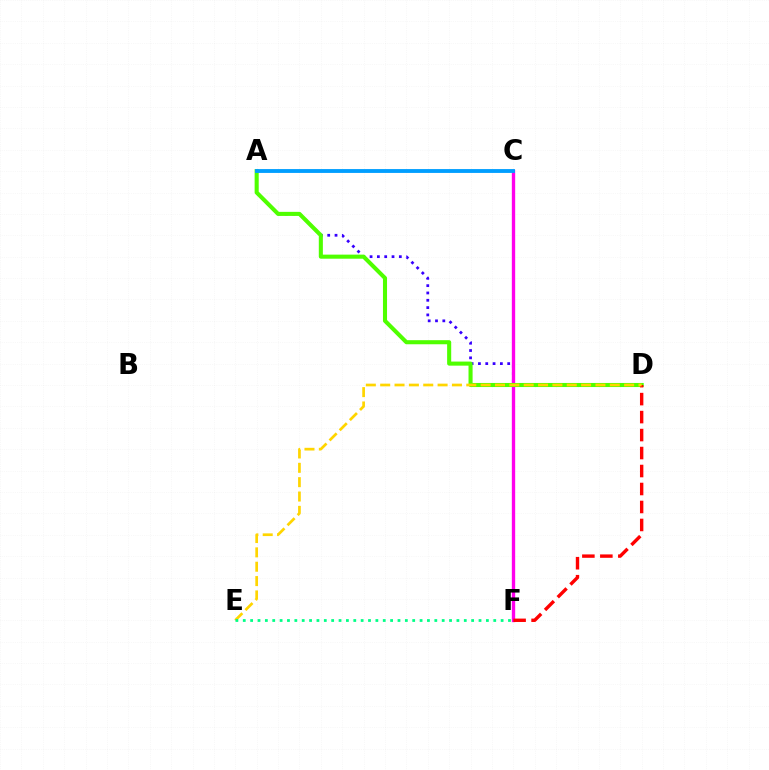{('A', 'D'): [{'color': '#3700ff', 'line_style': 'dotted', 'thickness': 1.99}, {'color': '#4fff00', 'line_style': 'solid', 'thickness': 2.93}], ('C', 'F'): [{'color': '#ff00ed', 'line_style': 'solid', 'thickness': 2.4}], ('D', 'F'): [{'color': '#ff0000', 'line_style': 'dashed', 'thickness': 2.44}], ('D', 'E'): [{'color': '#ffd500', 'line_style': 'dashed', 'thickness': 1.95}], ('E', 'F'): [{'color': '#00ff86', 'line_style': 'dotted', 'thickness': 2.0}], ('A', 'C'): [{'color': '#009eff', 'line_style': 'solid', 'thickness': 2.77}]}